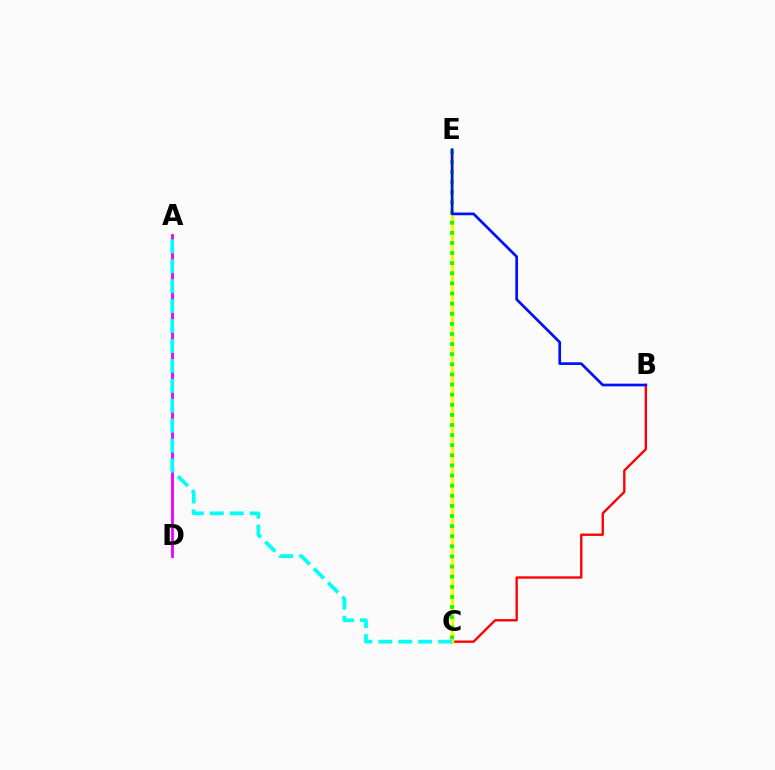{('A', 'D'): [{'color': '#ee00ff', 'line_style': 'solid', 'thickness': 2.04}], ('B', 'C'): [{'color': '#ff0000', 'line_style': 'solid', 'thickness': 1.69}], ('C', 'E'): [{'color': '#fcf500', 'line_style': 'solid', 'thickness': 2.38}, {'color': '#08ff00', 'line_style': 'dotted', 'thickness': 2.75}], ('A', 'C'): [{'color': '#00fff6', 'line_style': 'dashed', 'thickness': 2.71}], ('B', 'E'): [{'color': '#0010ff', 'line_style': 'solid', 'thickness': 1.94}]}